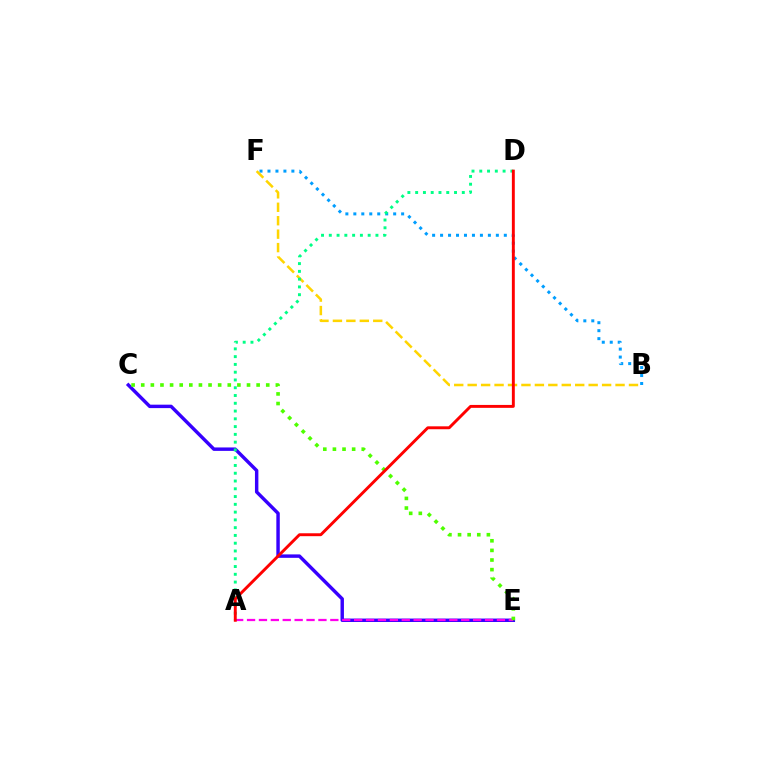{('B', 'F'): [{'color': '#009eff', 'line_style': 'dotted', 'thickness': 2.16}, {'color': '#ffd500', 'line_style': 'dashed', 'thickness': 1.83}], ('C', 'E'): [{'color': '#3700ff', 'line_style': 'solid', 'thickness': 2.47}, {'color': '#4fff00', 'line_style': 'dotted', 'thickness': 2.61}], ('A', 'E'): [{'color': '#ff00ed', 'line_style': 'dashed', 'thickness': 1.62}], ('A', 'D'): [{'color': '#00ff86', 'line_style': 'dotted', 'thickness': 2.11}, {'color': '#ff0000', 'line_style': 'solid', 'thickness': 2.1}]}